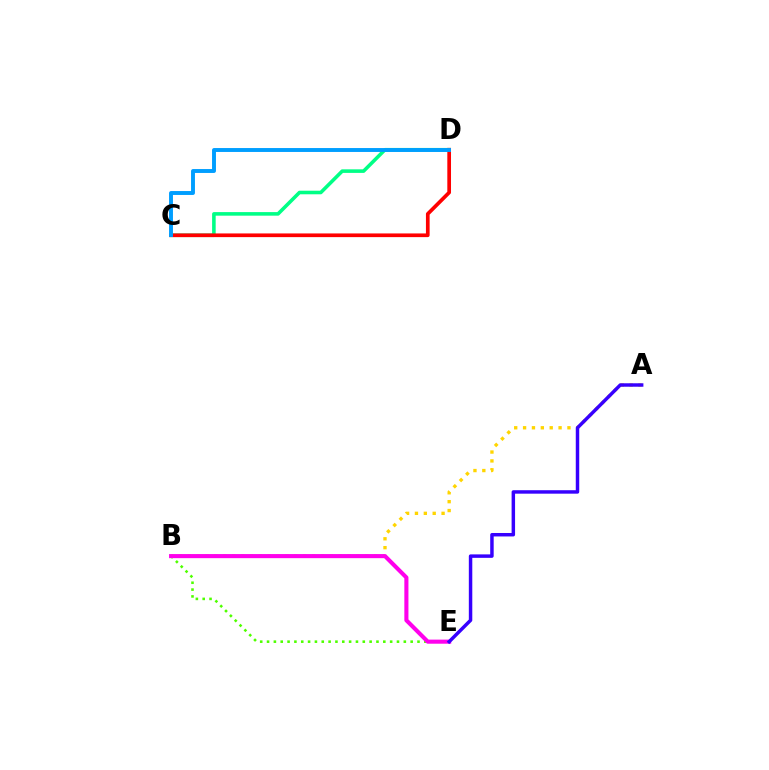{('C', 'D'): [{'color': '#00ff86', 'line_style': 'solid', 'thickness': 2.57}, {'color': '#ff0000', 'line_style': 'solid', 'thickness': 2.66}, {'color': '#009eff', 'line_style': 'solid', 'thickness': 2.82}], ('A', 'B'): [{'color': '#ffd500', 'line_style': 'dotted', 'thickness': 2.41}], ('B', 'E'): [{'color': '#4fff00', 'line_style': 'dotted', 'thickness': 1.86}, {'color': '#ff00ed', 'line_style': 'solid', 'thickness': 2.95}], ('A', 'E'): [{'color': '#3700ff', 'line_style': 'solid', 'thickness': 2.49}]}